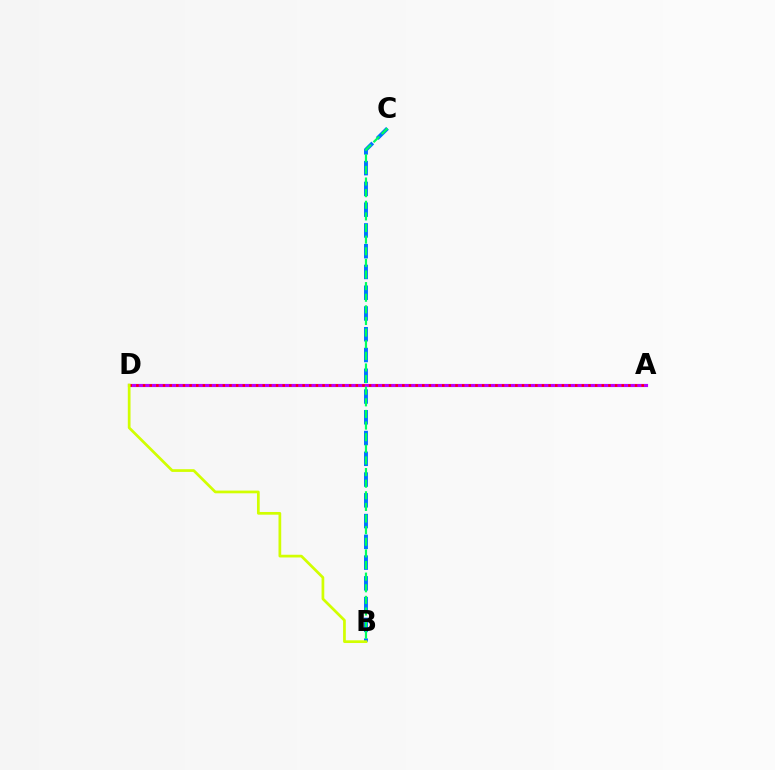{('B', 'C'): [{'color': '#0074ff', 'line_style': 'dashed', 'thickness': 2.82}, {'color': '#00ff5c', 'line_style': 'dashed', 'thickness': 1.58}], ('A', 'D'): [{'color': '#b900ff', 'line_style': 'solid', 'thickness': 2.27}, {'color': '#ff0000', 'line_style': 'dotted', 'thickness': 1.81}], ('B', 'D'): [{'color': '#d1ff00', 'line_style': 'solid', 'thickness': 1.96}]}